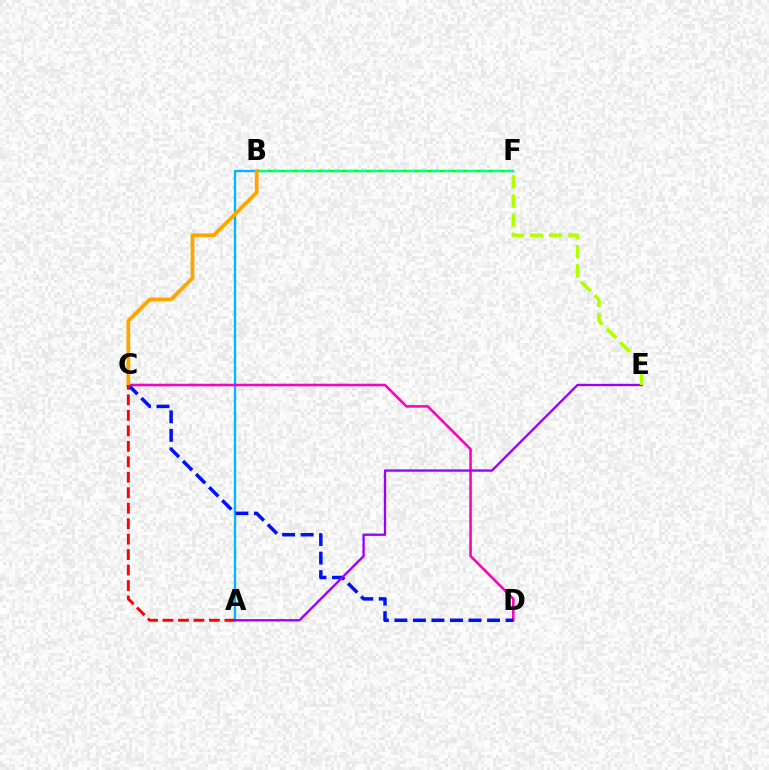{('A', 'B'): [{'color': '#00b5ff', 'line_style': 'solid', 'thickness': 1.66}], ('B', 'F'): [{'color': '#08ff00', 'line_style': 'solid', 'thickness': 1.74}, {'color': '#00ff9d', 'line_style': 'dashed', 'thickness': 1.66}], ('C', 'D'): [{'color': '#ff00bd', 'line_style': 'solid', 'thickness': 1.85}, {'color': '#0010ff', 'line_style': 'dashed', 'thickness': 2.52}], ('B', 'C'): [{'color': '#ffa500', 'line_style': 'solid', 'thickness': 2.71}], ('A', 'C'): [{'color': '#ff0000', 'line_style': 'dashed', 'thickness': 2.1}], ('A', 'E'): [{'color': '#9b00ff', 'line_style': 'solid', 'thickness': 1.68}], ('E', 'F'): [{'color': '#b3ff00', 'line_style': 'dashed', 'thickness': 2.6}]}